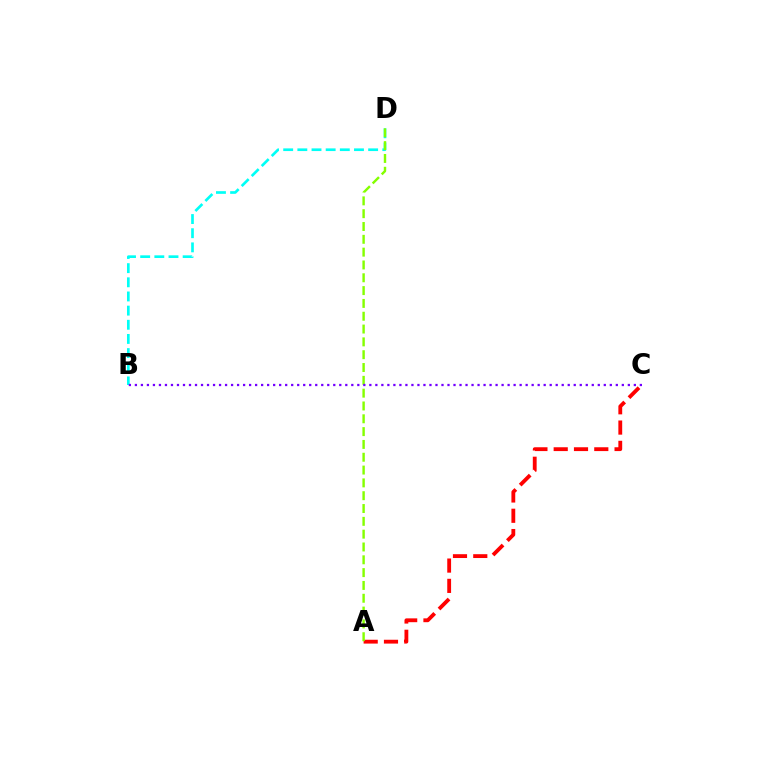{('B', 'D'): [{'color': '#00fff6', 'line_style': 'dashed', 'thickness': 1.92}], ('A', 'C'): [{'color': '#ff0000', 'line_style': 'dashed', 'thickness': 2.76}], ('A', 'D'): [{'color': '#84ff00', 'line_style': 'dashed', 'thickness': 1.74}], ('B', 'C'): [{'color': '#7200ff', 'line_style': 'dotted', 'thickness': 1.63}]}